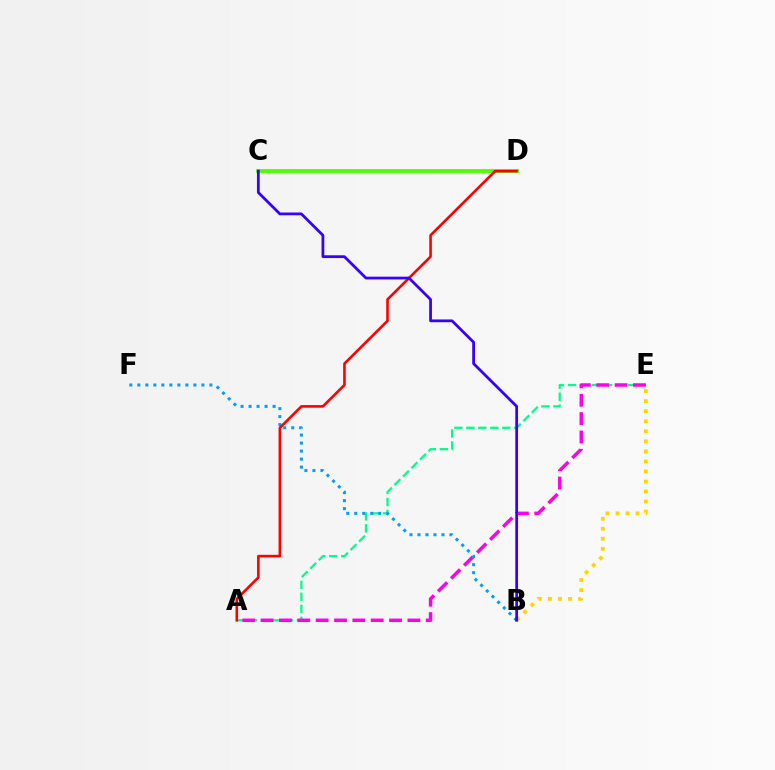{('B', 'E'): [{'color': '#ffd500', 'line_style': 'dotted', 'thickness': 2.73}], ('C', 'D'): [{'color': '#4fff00', 'line_style': 'solid', 'thickness': 2.74}], ('A', 'E'): [{'color': '#00ff86', 'line_style': 'dashed', 'thickness': 1.63}, {'color': '#ff00ed', 'line_style': 'dashed', 'thickness': 2.49}], ('B', 'F'): [{'color': '#009eff', 'line_style': 'dotted', 'thickness': 2.17}], ('A', 'D'): [{'color': '#ff0000', 'line_style': 'solid', 'thickness': 1.87}], ('B', 'C'): [{'color': '#3700ff', 'line_style': 'solid', 'thickness': 2.0}]}